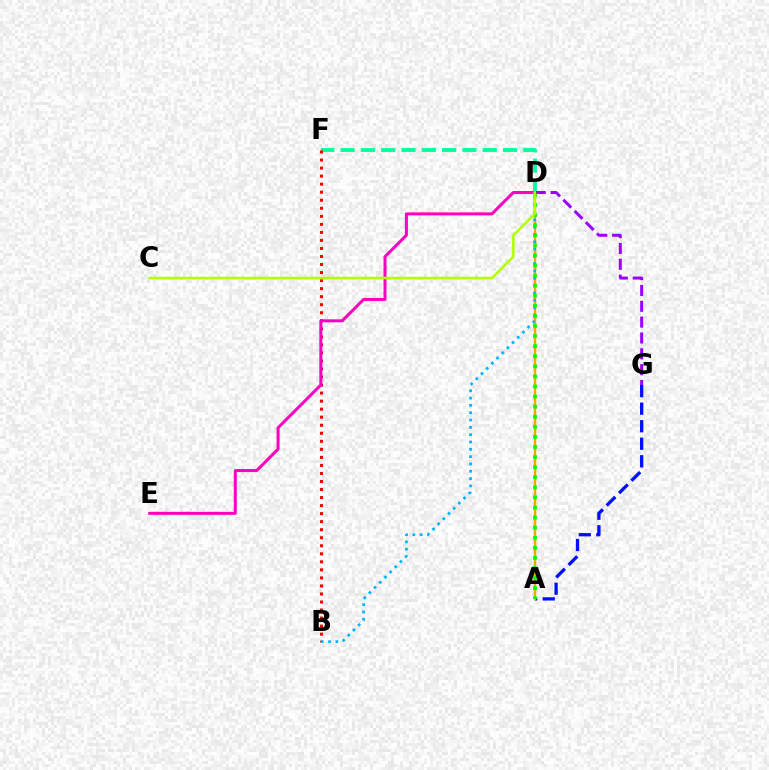{('A', 'G'): [{'color': '#0010ff', 'line_style': 'dashed', 'thickness': 2.38}], ('A', 'D'): [{'color': '#ffa500', 'line_style': 'solid', 'thickness': 1.74}, {'color': '#08ff00', 'line_style': 'dotted', 'thickness': 2.74}], ('D', 'F'): [{'color': '#00ff9d', 'line_style': 'dashed', 'thickness': 2.76}], ('B', 'F'): [{'color': '#ff0000', 'line_style': 'dotted', 'thickness': 2.18}], ('B', 'D'): [{'color': '#00b5ff', 'line_style': 'dotted', 'thickness': 1.99}], ('D', 'G'): [{'color': '#9b00ff', 'line_style': 'dashed', 'thickness': 2.15}], ('D', 'E'): [{'color': '#ff00bd', 'line_style': 'solid', 'thickness': 2.16}], ('C', 'D'): [{'color': '#b3ff00', 'line_style': 'solid', 'thickness': 1.87}]}